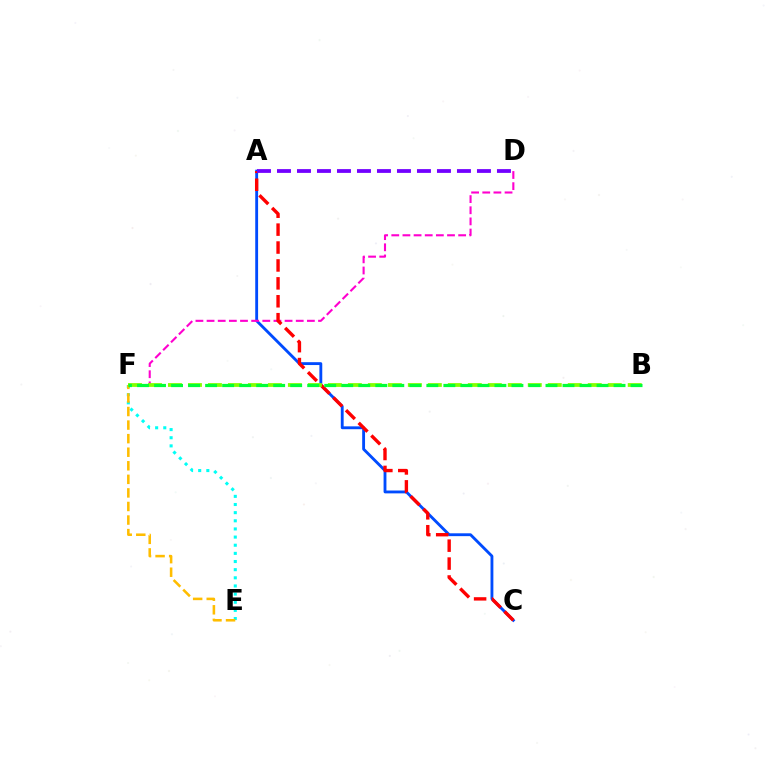{('A', 'C'): [{'color': '#004bff', 'line_style': 'solid', 'thickness': 2.05}, {'color': '#ff0000', 'line_style': 'dashed', 'thickness': 2.43}], ('D', 'F'): [{'color': '#ff00cf', 'line_style': 'dashed', 'thickness': 1.51}], ('E', 'F'): [{'color': '#00fff6', 'line_style': 'dotted', 'thickness': 2.21}, {'color': '#ffbd00', 'line_style': 'dashed', 'thickness': 1.84}], ('B', 'F'): [{'color': '#84ff00', 'line_style': 'dashed', 'thickness': 2.72}, {'color': '#00ff39', 'line_style': 'dashed', 'thickness': 2.31}], ('A', 'D'): [{'color': '#7200ff', 'line_style': 'dashed', 'thickness': 2.72}]}